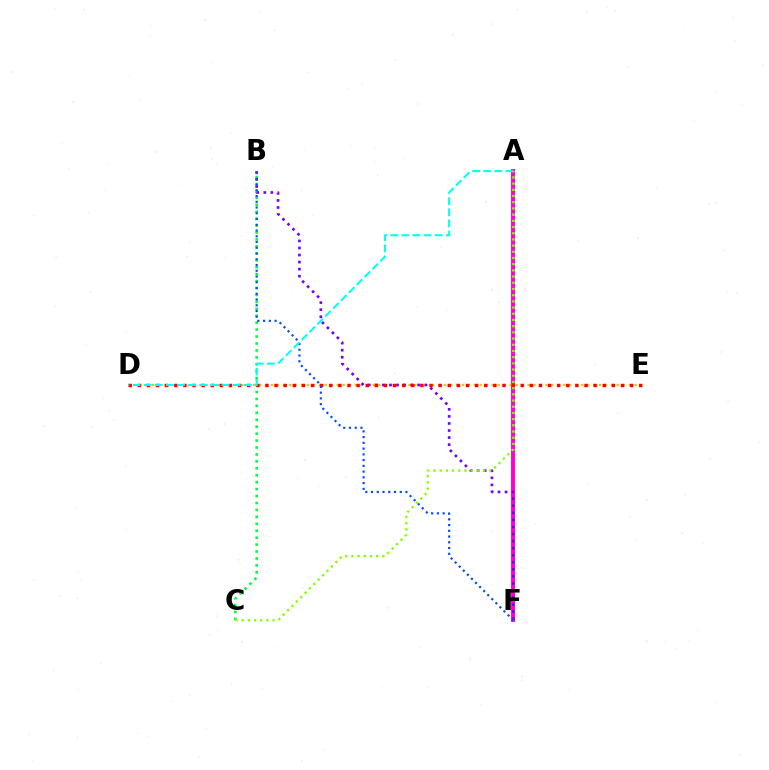{('B', 'C'): [{'color': '#00ff39', 'line_style': 'dotted', 'thickness': 1.88}], ('A', 'F'): [{'color': '#ff00cf', 'line_style': 'solid', 'thickness': 2.83}], ('D', 'E'): [{'color': '#ffbd00', 'line_style': 'dotted', 'thickness': 1.62}, {'color': '#ff0000', 'line_style': 'dotted', 'thickness': 2.48}], ('B', 'F'): [{'color': '#7200ff', 'line_style': 'dotted', 'thickness': 1.92}, {'color': '#004bff', 'line_style': 'dotted', 'thickness': 1.56}], ('A', 'D'): [{'color': '#00fff6', 'line_style': 'dashed', 'thickness': 1.51}], ('A', 'C'): [{'color': '#84ff00', 'line_style': 'dotted', 'thickness': 1.68}]}